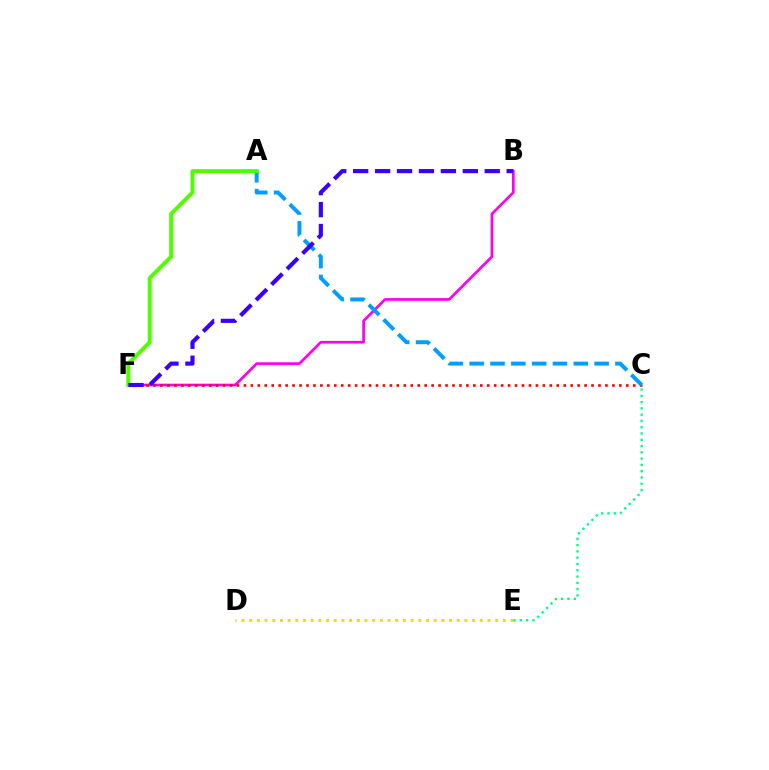{('B', 'F'): [{'color': '#ff00ed', 'line_style': 'solid', 'thickness': 1.93}, {'color': '#3700ff', 'line_style': 'dashed', 'thickness': 2.98}], ('C', 'F'): [{'color': '#ff0000', 'line_style': 'dotted', 'thickness': 1.89}], ('A', 'C'): [{'color': '#009eff', 'line_style': 'dashed', 'thickness': 2.83}], ('D', 'E'): [{'color': '#ffd500', 'line_style': 'dotted', 'thickness': 2.09}], ('A', 'F'): [{'color': '#4fff00', 'line_style': 'solid', 'thickness': 2.85}], ('C', 'E'): [{'color': '#00ff86', 'line_style': 'dotted', 'thickness': 1.71}]}